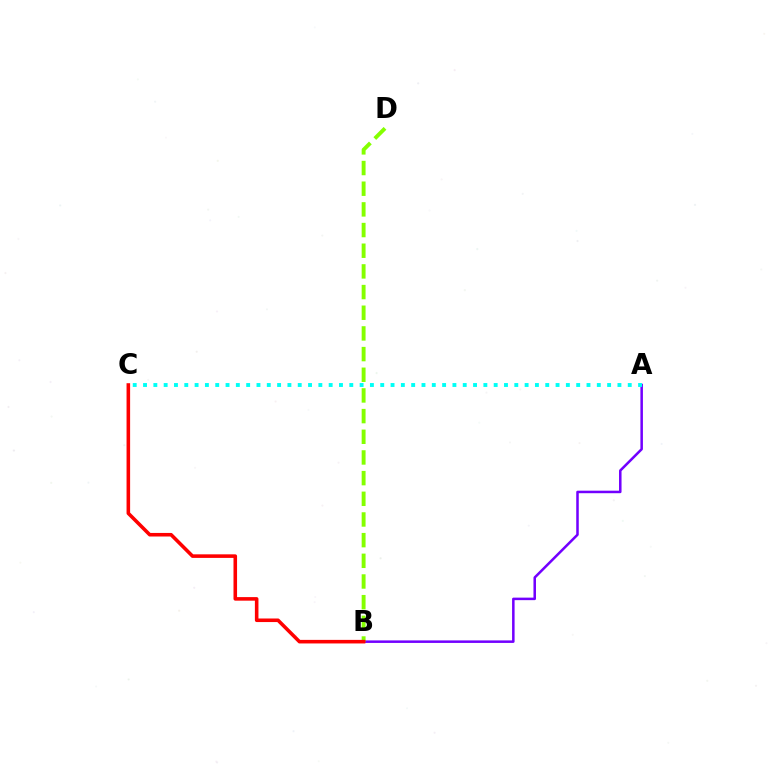{('A', 'B'): [{'color': '#7200ff', 'line_style': 'solid', 'thickness': 1.82}], ('A', 'C'): [{'color': '#00fff6', 'line_style': 'dotted', 'thickness': 2.8}], ('B', 'D'): [{'color': '#84ff00', 'line_style': 'dashed', 'thickness': 2.81}], ('B', 'C'): [{'color': '#ff0000', 'line_style': 'solid', 'thickness': 2.57}]}